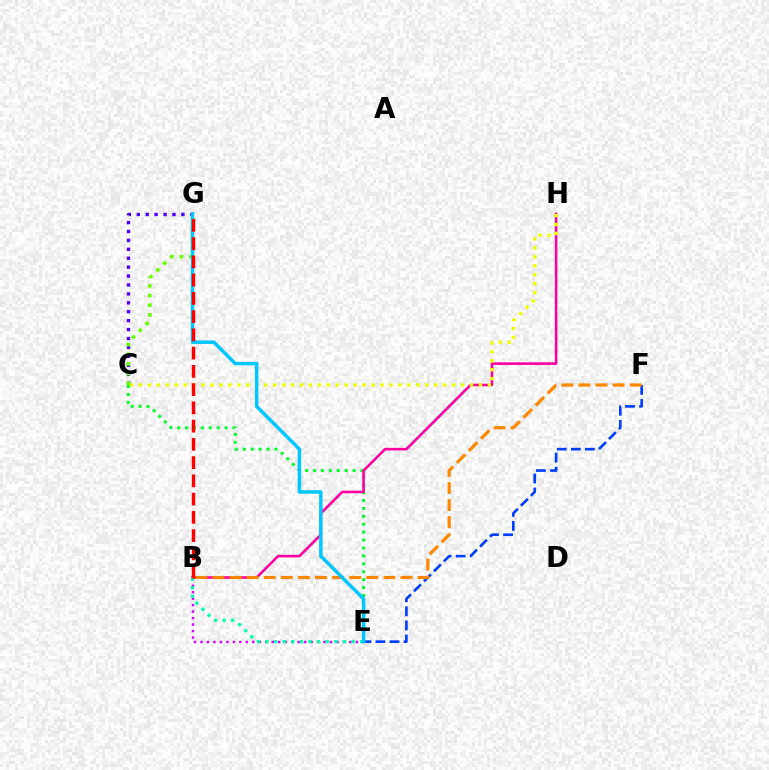{('C', 'E'): [{'color': '#00ff27', 'line_style': 'dotted', 'thickness': 2.15}], ('B', 'H'): [{'color': '#ff00a0', 'line_style': 'solid', 'thickness': 1.87}], ('E', 'F'): [{'color': '#003fff', 'line_style': 'dashed', 'thickness': 1.91}], ('C', 'H'): [{'color': '#eeff00', 'line_style': 'dotted', 'thickness': 2.43}], ('B', 'E'): [{'color': '#d600ff', 'line_style': 'dotted', 'thickness': 1.76}, {'color': '#00ffaf', 'line_style': 'dotted', 'thickness': 2.34}], ('C', 'G'): [{'color': '#4f00ff', 'line_style': 'dotted', 'thickness': 2.42}, {'color': '#66ff00', 'line_style': 'dotted', 'thickness': 2.62}], ('B', 'F'): [{'color': '#ff8800', 'line_style': 'dashed', 'thickness': 2.32}], ('E', 'G'): [{'color': '#00c7ff', 'line_style': 'solid', 'thickness': 2.5}], ('B', 'G'): [{'color': '#ff0000', 'line_style': 'dashed', 'thickness': 2.48}]}